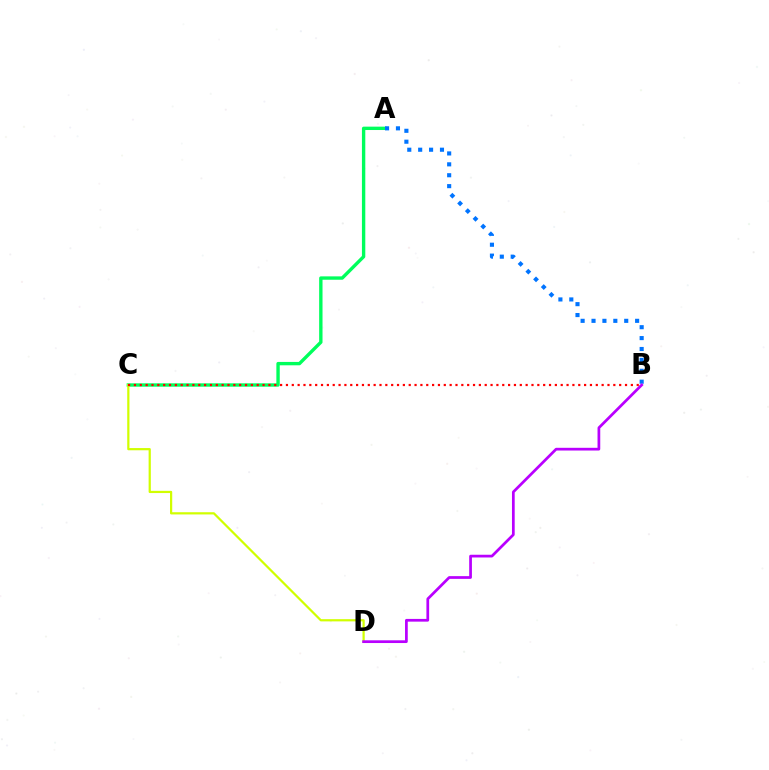{('A', 'C'): [{'color': '#00ff5c', 'line_style': 'solid', 'thickness': 2.43}], ('C', 'D'): [{'color': '#d1ff00', 'line_style': 'solid', 'thickness': 1.6}], ('B', 'C'): [{'color': '#ff0000', 'line_style': 'dotted', 'thickness': 1.59}], ('A', 'B'): [{'color': '#0074ff', 'line_style': 'dotted', 'thickness': 2.96}], ('B', 'D'): [{'color': '#b900ff', 'line_style': 'solid', 'thickness': 1.96}]}